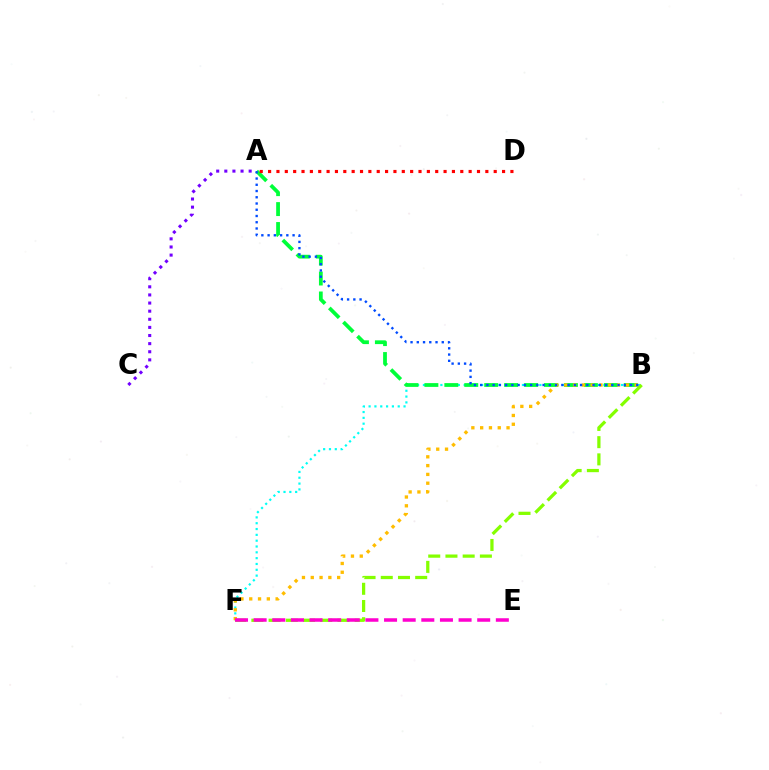{('B', 'F'): [{'color': '#00fff6', 'line_style': 'dotted', 'thickness': 1.58}, {'color': '#ffbd00', 'line_style': 'dotted', 'thickness': 2.39}, {'color': '#84ff00', 'line_style': 'dashed', 'thickness': 2.34}], ('A', 'B'): [{'color': '#00ff39', 'line_style': 'dashed', 'thickness': 2.71}, {'color': '#004bff', 'line_style': 'dotted', 'thickness': 1.7}], ('A', 'D'): [{'color': '#ff0000', 'line_style': 'dotted', 'thickness': 2.27}], ('E', 'F'): [{'color': '#ff00cf', 'line_style': 'dashed', 'thickness': 2.53}], ('A', 'C'): [{'color': '#7200ff', 'line_style': 'dotted', 'thickness': 2.21}]}